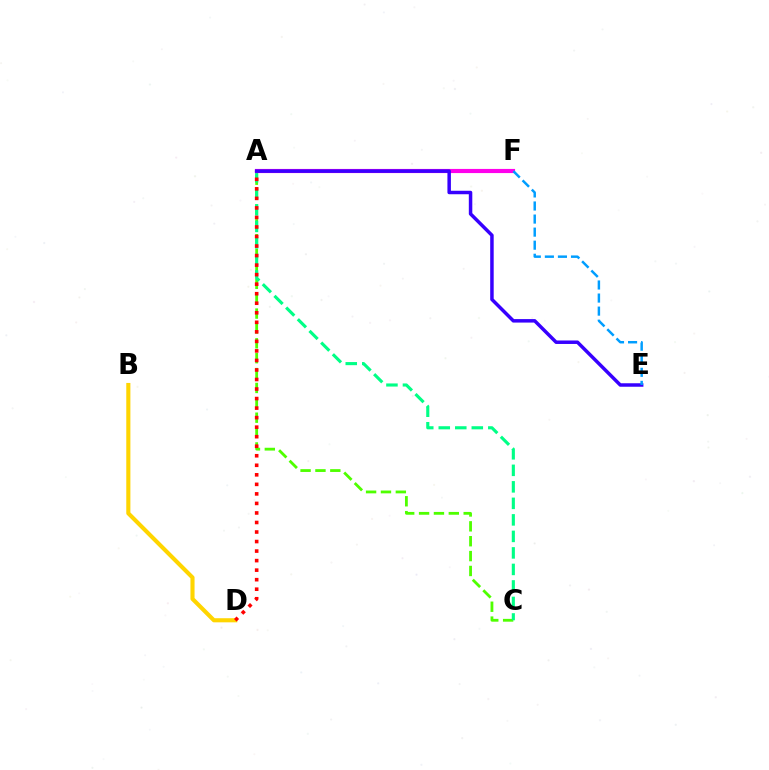{('A', 'C'): [{'color': '#4fff00', 'line_style': 'dashed', 'thickness': 2.02}, {'color': '#00ff86', 'line_style': 'dashed', 'thickness': 2.24}], ('B', 'D'): [{'color': '#ffd500', 'line_style': 'solid', 'thickness': 2.96}], ('A', 'F'): [{'color': '#ff00ed', 'line_style': 'solid', 'thickness': 2.99}], ('A', 'D'): [{'color': '#ff0000', 'line_style': 'dotted', 'thickness': 2.59}], ('A', 'E'): [{'color': '#3700ff', 'line_style': 'solid', 'thickness': 2.51}], ('E', 'F'): [{'color': '#009eff', 'line_style': 'dashed', 'thickness': 1.77}]}